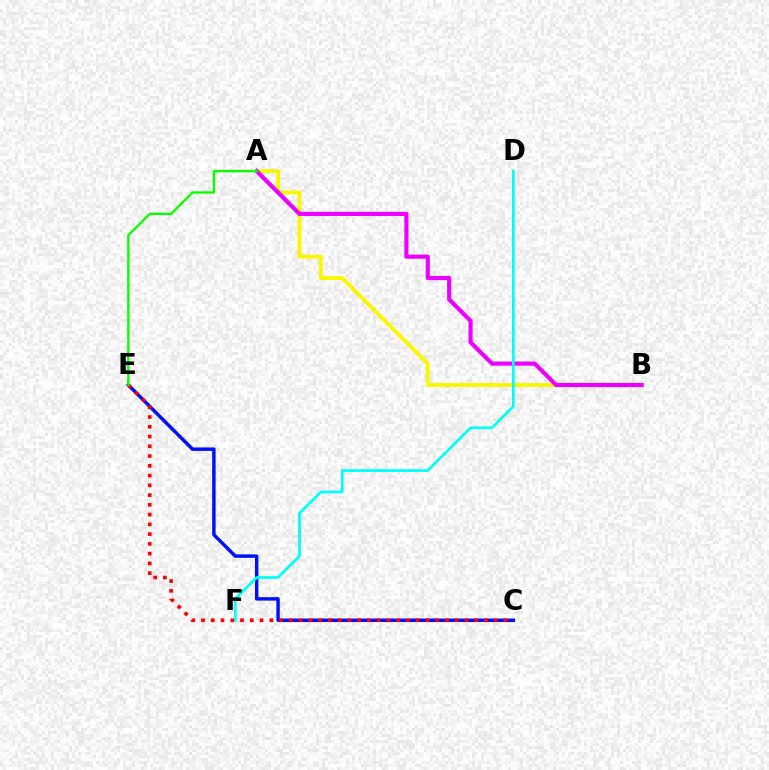{('A', 'B'): [{'color': '#fcf500', 'line_style': 'solid', 'thickness': 2.79}, {'color': '#ee00ff', 'line_style': 'solid', 'thickness': 2.99}], ('C', 'E'): [{'color': '#0010ff', 'line_style': 'solid', 'thickness': 2.49}, {'color': '#ff0000', 'line_style': 'dotted', 'thickness': 2.65}], ('D', 'F'): [{'color': '#00fff6', 'line_style': 'solid', 'thickness': 1.96}], ('A', 'E'): [{'color': '#08ff00', 'line_style': 'solid', 'thickness': 1.69}]}